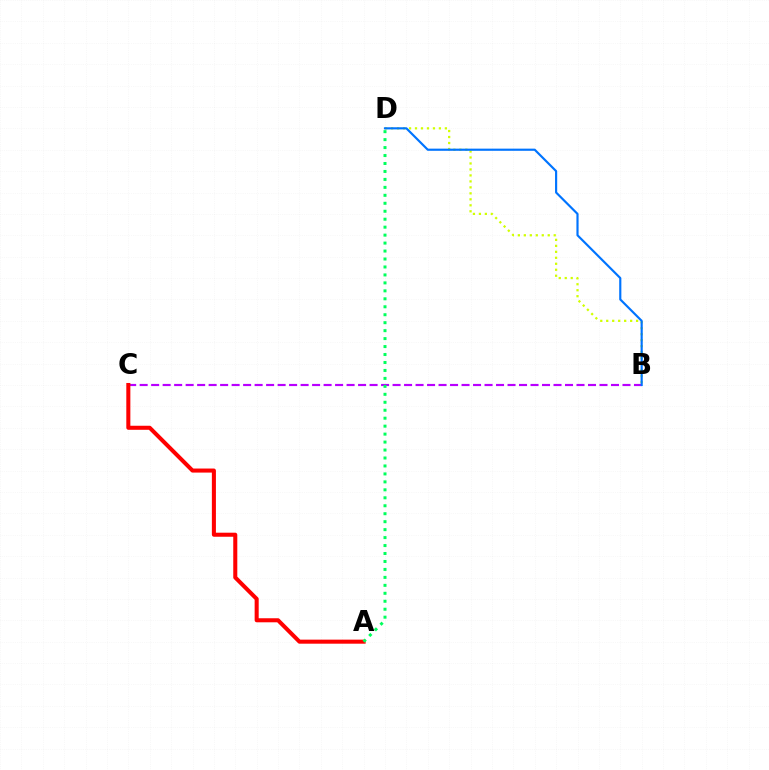{('B', 'D'): [{'color': '#d1ff00', 'line_style': 'dotted', 'thickness': 1.62}, {'color': '#0074ff', 'line_style': 'solid', 'thickness': 1.56}], ('B', 'C'): [{'color': '#b900ff', 'line_style': 'dashed', 'thickness': 1.56}], ('A', 'C'): [{'color': '#ff0000', 'line_style': 'solid', 'thickness': 2.92}], ('A', 'D'): [{'color': '#00ff5c', 'line_style': 'dotted', 'thickness': 2.16}]}